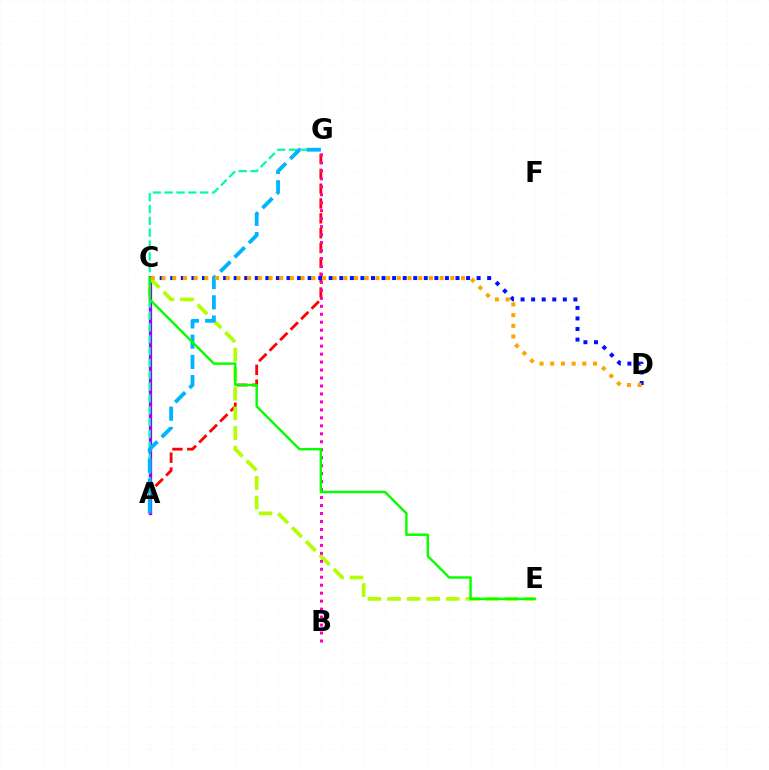{('A', 'G'): [{'color': '#ff0000', 'line_style': 'dashed', 'thickness': 2.02}, {'color': '#00ff9d', 'line_style': 'dashed', 'thickness': 1.61}, {'color': '#00b5ff', 'line_style': 'dashed', 'thickness': 2.75}], ('A', 'C'): [{'color': '#9b00ff', 'line_style': 'solid', 'thickness': 2.37}], ('C', 'E'): [{'color': '#b3ff00', 'line_style': 'dashed', 'thickness': 2.66}, {'color': '#08ff00', 'line_style': 'solid', 'thickness': 1.76}], ('C', 'D'): [{'color': '#0010ff', 'line_style': 'dotted', 'thickness': 2.87}, {'color': '#ffa500', 'line_style': 'dotted', 'thickness': 2.91}], ('B', 'G'): [{'color': '#ff00bd', 'line_style': 'dotted', 'thickness': 2.17}]}